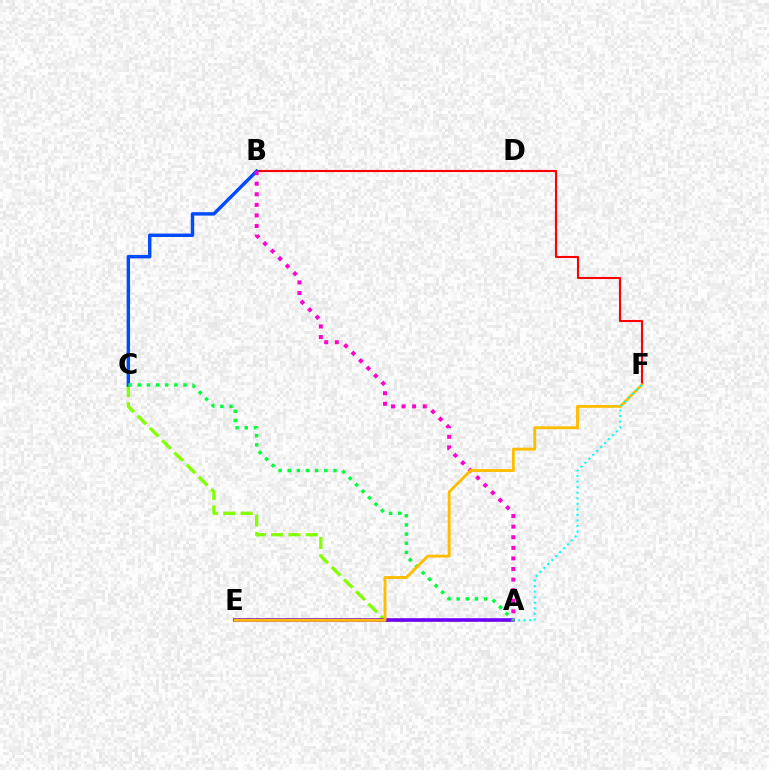{('A', 'C'): [{'color': '#84ff00', 'line_style': 'dashed', 'thickness': 2.35}, {'color': '#00ff39', 'line_style': 'dotted', 'thickness': 2.49}], ('B', 'F'): [{'color': '#ff0000', 'line_style': 'solid', 'thickness': 1.51}], ('A', 'E'): [{'color': '#7200ff', 'line_style': 'solid', 'thickness': 2.58}], ('B', 'C'): [{'color': '#004bff', 'line_style': 'solid', 'thickness': 2.45}], ('A', 'B'): [{'color': '#ff00cf', 'line_style': 'dotted', 'thickness': 2.88}], ('E', 'F'): [{'color': '#ffbd00', 'line_style': 'solid', 'thickness': 2.08}], ('A', 'F'): [{'color': '#00fff6', 'line_style': 'dotted', 'thickness': 1.51}]}